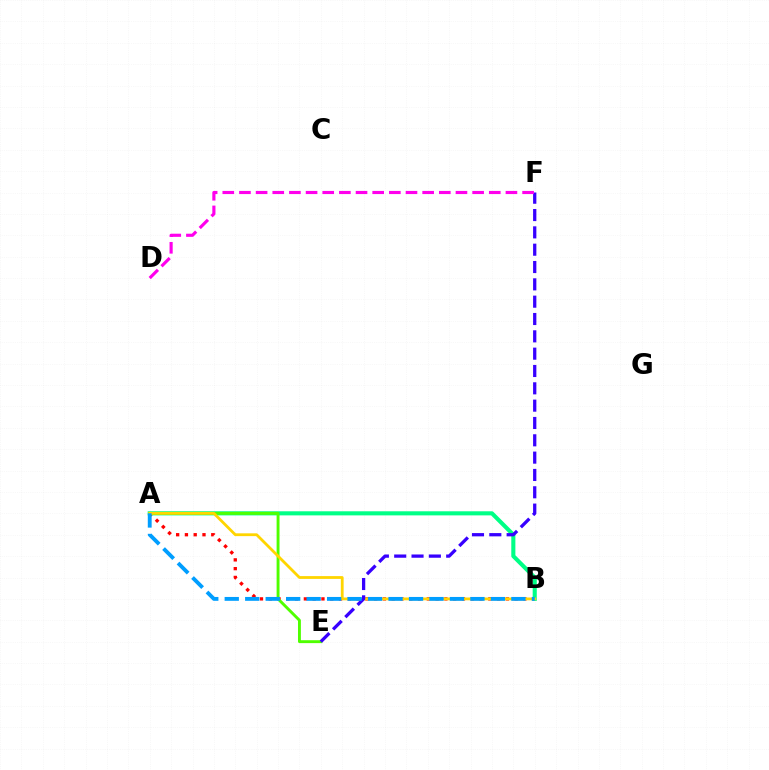{('A', 'B'): [{'color': '#ff0000', 'line_style': 'dotted', 'thickness': 2.39}, {'color': '#00ff86', 'line_style': 'solid', 'thickness': 2.95}, {'color': '#ffd500', 'line_style': 'solid', 'thickness': 2.01}, {'color': '#009eff', 'line_style': 'dashed', 'thickness': 2.78}], ('A', 'E'): [{'color': '#4fff00', 'line_style': 'solid', 'thickness': 2.09}], ('E', 'F'): [{'color': '#3700ff', 'line_style': 'dashed', 'thickness': 2.35}], ('D', 'F'): [{'color': '#ff00ed', 'line_style': 'dashed', 'thickness': 2.26}]}